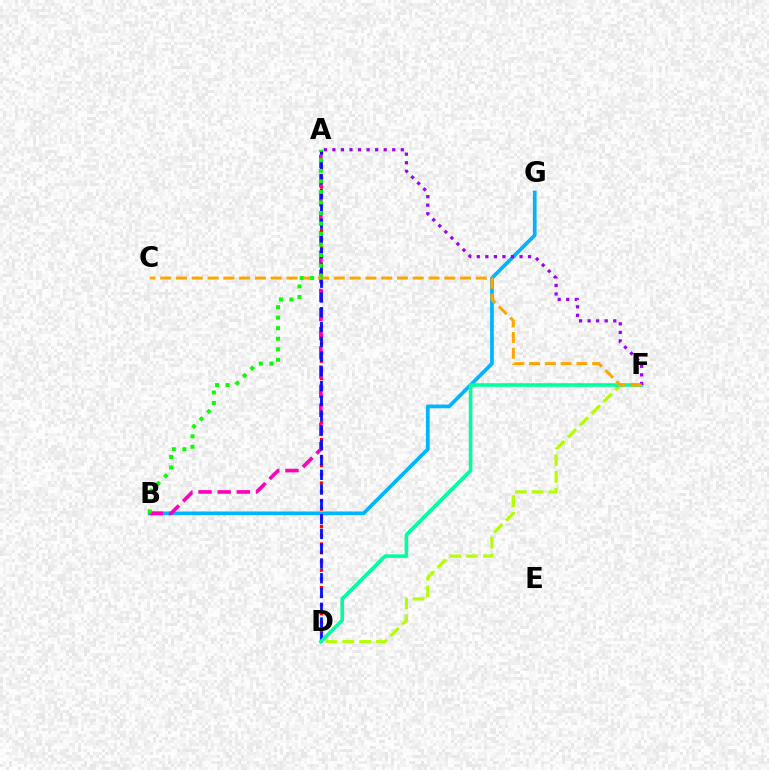{('A', 'D'): [{'color': '#ff0000', 'line_style': 'dotted', 'thickness': 2.37}, {'color': '#0010ff', 'line_style': 'dashed', 'thickness': 2.01}], ('B', 'G'): [{'color': '#00b5ff', 'line_style': 'solid', 'thickness': 2.68}], ('A', 'B'): [{'color': '#ff00bd', 'line_style': 'dashed', 'thickness': 2.6}, {'color': '#08ff00', 'line_style': 'dotted', 'thickness': 2.86}], ('D', 'F'): [{'color': '#b3ff00', 'line_style': 'dashed', 'thickness': 2.28}, {'color': '#00ff9d', 'line_style': 'solid', 'thickness': 2.59}], ('A', 'F'): [{'color': '#9b00ff', 'line_style': 'dotted', 'thickness': 2.32}], ('C', 'F'): [{'color': '#ffa500', 'line_style': 'dashed', 'thickness': 2.14}]}